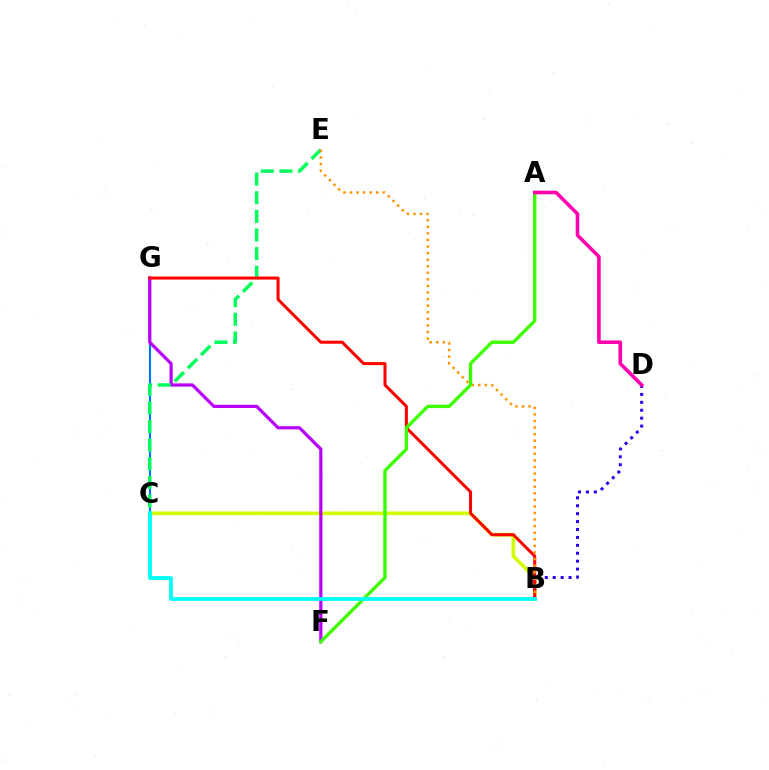{('C', 'G'): [{'color': '#0074ff', 'line_style': 'solid', 'thickness': 1.55}], ('B', 'C'): [{'color': '#d1ff00', 'line_style': 'solid', 'thickness': 2.63}, {'color': '#00fff6', 'line_style': 'solid', 'thickness': 2.69}], ('F', 'G'): [{'color': '#b900ff', 'line_style': 'solid', 'thickness': 2.32}], ('C', 'E'): [{'color': '#00ff5c', 'line_style': 'dashed', 'thickness': 2.53}], ('B', 'D'): [{'color': '#2500ff', 'line_style': 'dotted', 'thickness': 2.15}], ('B', 'G'): [{'color': '#ff0000', 'line_style': 'solid', 'thickness': 2.18}], ('B', 'E'): [{'color': '#ff9400', 'line_style': 'dotted', 'thickness': 1.79}], ('A', 'F'): [{'color': '#3dff00', 'line_style': 'solid', 'thickness': 2.43}], ('A', 'D'): [{'color': '#ff00ac', 'line_style': 'solid', 'thickness': 2.58}]}